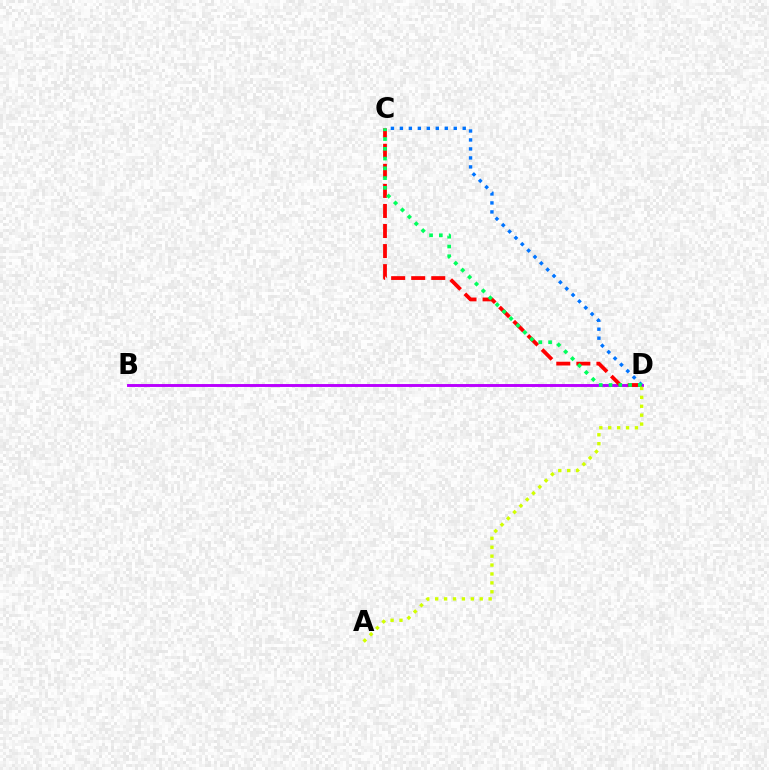{('B', 'D'): [{'color': '#b900ff', 'line_style': 'solid', 'thickness': 2.09}], ('C', 'D'): [{'color': '#ff0000', 'line_style': 'dashed', 'thickness': 2.72}, {'color': '#0074ff', 'line_style': 'dotted', 'thickness': 2.44}, {'color': '#00ff5c', 'line_style': 'dotted', 'thickness': 2.65}], ('A', 'D'): [{'color': '#d1ff00', 'line_style': 'dotted', 'thickness': 2.42}]}